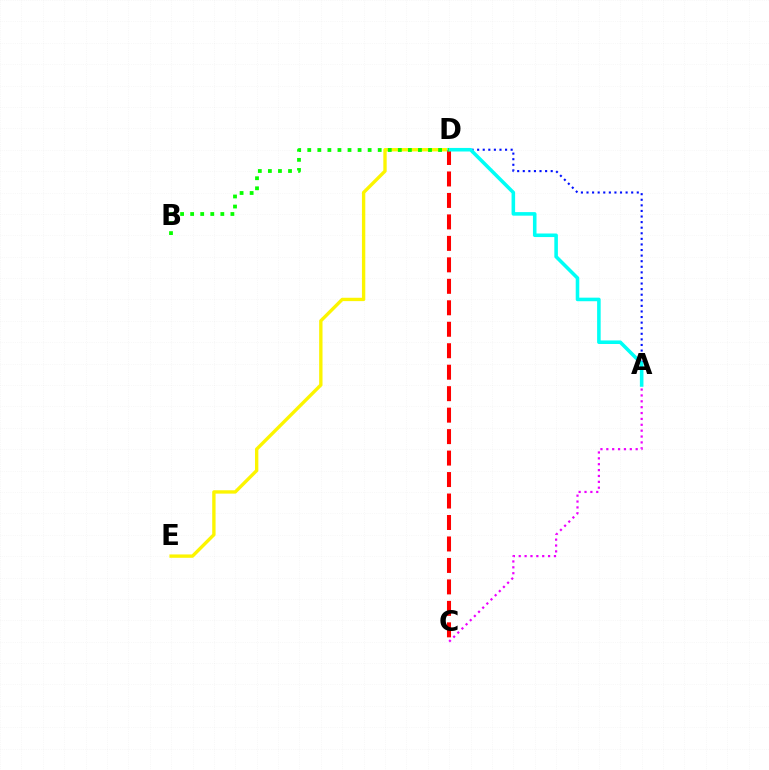{('A', 'D'): [{'color': '#0010ff', 'line_style': 'dotted', 'thickness': 1.52}, {'color': '#00fff6', 'line_style': 'solid', 'thickness': 2.56}], ('D', 'E'): [{'color': '#fcf500', 'line_style': 'solid', 'thickness': 2.41}], ('C', 'D'): [{'color': '#ff0000', 'line_style': 'dashed', 'thickness': 2.92}], ('A', 'C'): [{'color': '#ee00ff', 'line_style': 'dotted', 'thickness': 1.6}], ('B', 'D'): [{'color': '#08ff00', 'line_style': 'dotted', 'thickness': 2.73}]}